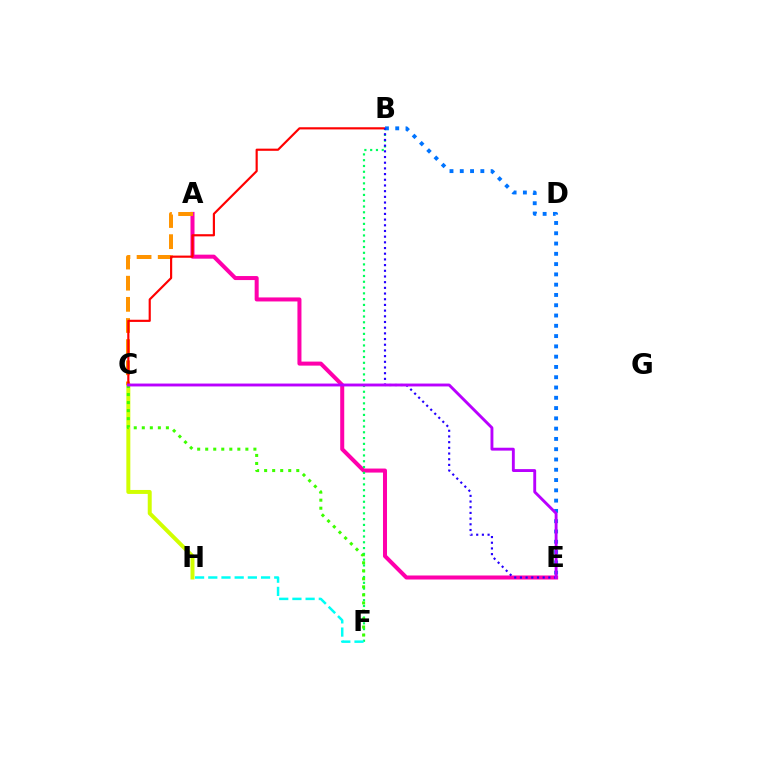{('C', 'H'): [{'color': '#d1ff00', 'line_style': 'solid', 'thickness': 2.86}], ('A', 'E'): [{'color': '#ff00ac', 'line_style': 'solid', 'thickness': 2.9}], ('B', 'F'): [{'color': '#00ff5c', 'line_style': 'dotted', 'thickness': 1.57}], ('A', 'C'): [{'color': '#ff9400', 'line_style': 'dashed', 'thickness': 2.87}], ('B', 'C'): [{'color': '#ff0000', 'line_style': 'solid', 'thickness': 1.56}], ('B', 'E'): [{'color': '#0074ff', 'line_style': 'dotted', 'thickness': 2.79}, {'color': '#2500ff', 'line_style': 'dotted', 'thickness': 1.55}], ('C', 'F'): [{'color': '#3dff00', 'line_style': 'dotted', 'thickness': 2.18}], ('F', 'H'): [{'color': '#00fff6', 'line_style': 'dashed', 'thickness': 1.79}], ('C', 'E'): [{'color': '#b900ff', 'line_style': 'solid', 'thickness': 2.08}]}